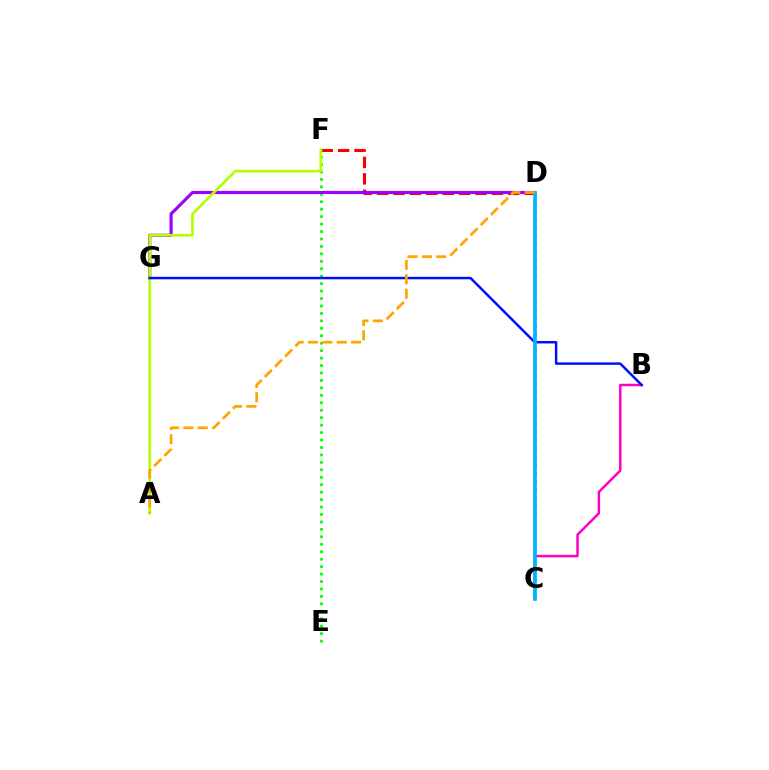{('D', 'F'): [{'color': '#ff0000', 'line_style': 'dashed', 'thickness': 2.23}], ('C', 'D'): [{'color': '#00ff9d', 'line_style': 'dotted', 'thickness': 2.23}, {'color': '#00b5ff', 'line_style': 'solid', 'thickness': 2.64}], ('E', 'F'): [{'color': '#08ff00', 'line_style': 'dotted', 'thickness': 2.02}], ('D', 'G'): [{'color': '#9b00ff', 'line_style': 'solid', 'thickness': 2.25}], ('A', 'F'): [{'color': '#b3ff00', 'line_style': 'solid', 'thickness': 1.92}], ('B', 'C'): [{'color': '#ff00bd', 'line_style': 'solid', 'thickness': 1.77}], ('B', 'G'): [{'color': '#0010ff', 'line_style': 'solid', 'thickness': 1.79}], ('A', 'D'): [{'color': '#ffa500', 'line_style': 'dashed', 'thickness': 1.95}]}